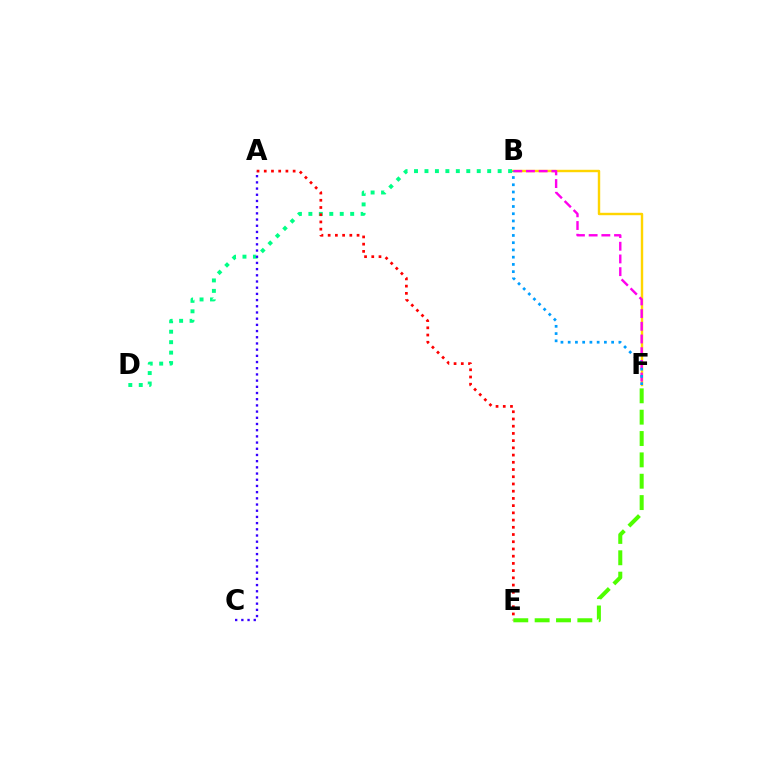{('B', 'F'): [{'color': '#ffd500', 'line_style': 'solid', 'thickness': 1.74}, {'color': '#ff00ed', 'line_style': 'dashed', 'thickness': 1.73}, {'color': '#009eff', 'line_style': 'dotted', 'thickness': 1.97}], ('B', 'D'): [{'color': '#00ff86', 'line_style': 'dotted', 'thickness': 2.84}], ('A', 'E'): [{'color': '#ff0000', 'line_style': 'dotted', 'thickness': 1.96}], ('E', 'F'): [{'color': '#4fff00', 'line_style': 'dashed', 'thickness': 2.9}], ('A', 'C'): [{'color': '#3700ff', 'line_style': 'dotted', 'thickness': 1.68}]}